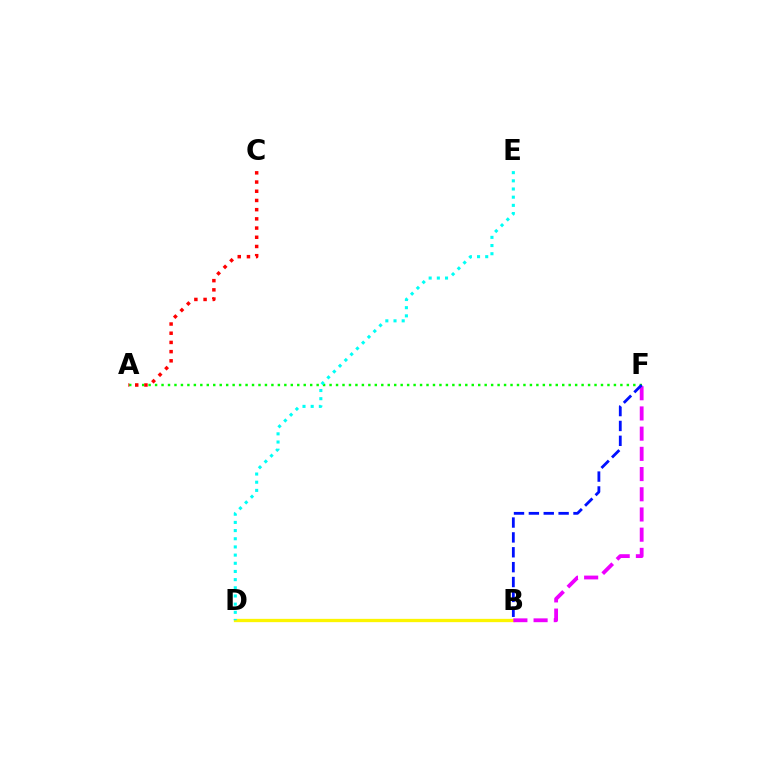{('A', 'F'): [{'color': '#08ff00', 'line_style': 'dotted', 'thickness': 1.76}], ('B', 'D'): [{'color': '#fcf500', 'line_style': 'solid', 'thickness': 2.38}], ('A', 'C'): [{'color': '#ff0000', 'line_style': 'dotted', 'thickness': 2.5}], ('B', 'F'): [{'color': '#ee00ff', 'line_style': 'dashed', 'thickness': 2.74}, {'color': '#0010ff', 'line_style': 'dashed', 'thickness': 2.02}], ('D', 'E'): [{'color': '#00fff6', 'line_style': 'dotted', 'thickness': 2.22}]}